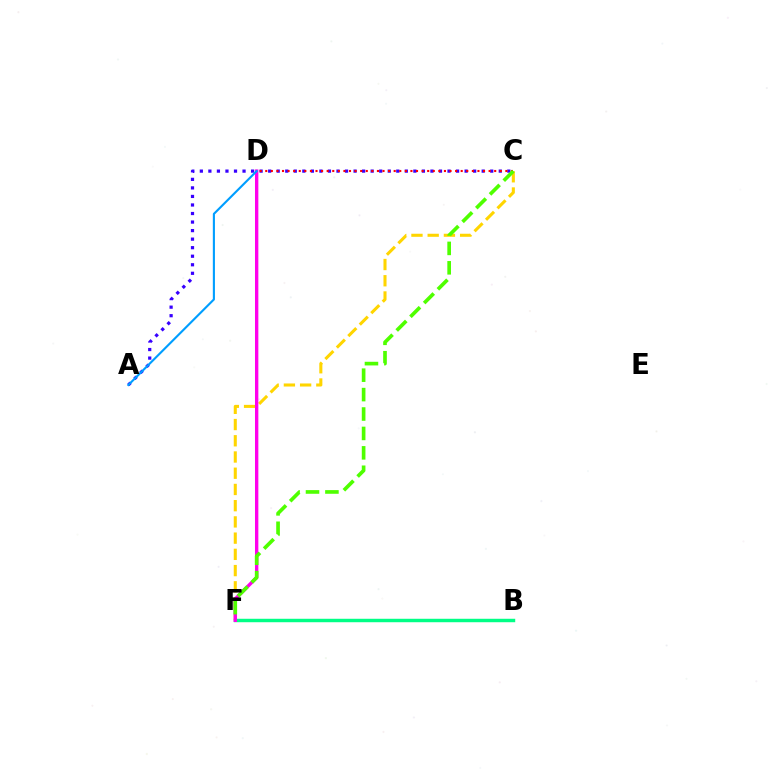{('C', 'F'): [{'color': '#ffd500', 'line_style': 'dashed', 'thickness': 2.2}, {'color': '#4fff00', 'line_style': 'dashed', 'thickness': 2.64}], ('B', 'F'): [{'color': '#00ff86', 'line_style': 'solid', 'thickness': 2.48}], ('A', 'C'): [{'color': '#3700ff', 'line_style': 'dotted', 'thickness': 2.32}], ('C', 'D'): [{'color': '#ff0000', 'line_style': 'dotted', 'thickness': 1.52}], ('D', 'F'): [{'color': '#ff00ed', 'line_style': 'solid', 'thickness': 2.42}], ('A', 'D'): [{'color': '#009eff', 'line_style': 'solid', 'thickness': 1.53}]}